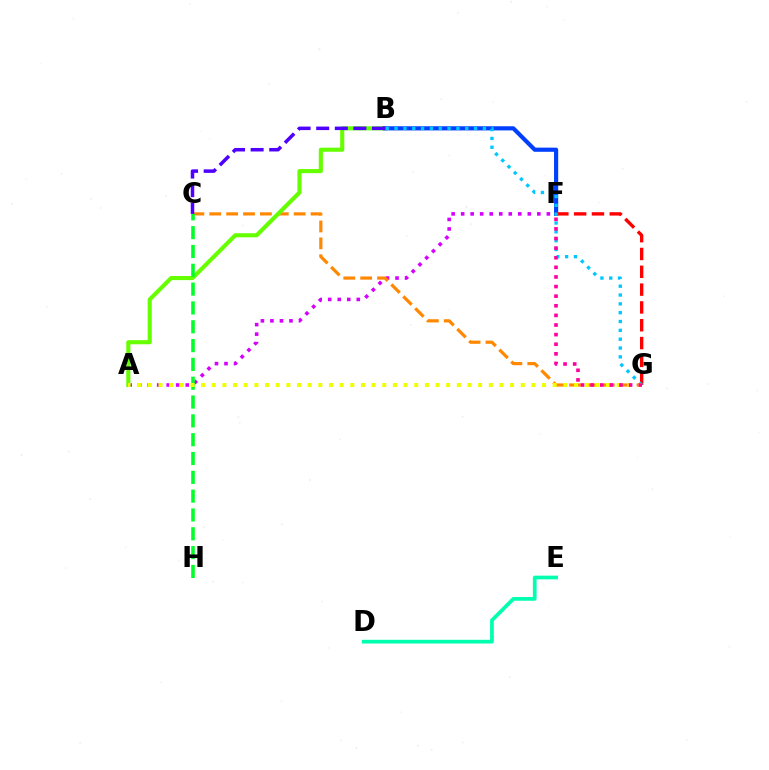{('A', 'F'): [{'color': '#d600ff', 'line_style': 'dotted', 'thickness': 2.59}], ('C', 'G'): [{'color': '#ff8800', 'line_style': 'dashed', 'thickness': 2.29}], ('A', 'B'): [{'color': '#66ff00', 'line_style': 'solid', 'thickness': 2.95}], ('B', 'F'): [{'color': '#003fff', 'line_style': 'solid', 'thickness': 2.99}], ('D', 'E'): [{'color': '#00ffaf', 'line_style': 'solid', 'thickness': 2.68}], ('F', 'G'): [{'color': '#ff0000', 'line_style': 'dashed', 'thickness': 2.42}, {'color': '#ff00a0', 'line_style': 'dotted', 'thickness': 2.61}], ('C', 'H'): [{'color': '#00ff27', 'line_style': 'dashed', 'thickness': 2.56}], ('B', 'C'): [{'color': '#4f00ff', 'line_style': 'dashed', 'thickness': 2.53}], ('B', 'G'): [{'color': '#00c7ff', 'line_style': 'dotted', 'thickness': 2.4}], ('A', 'G'): [{'color': '#eeff00', 'line_style': 'dotted', 'thickness': 2.9}]}